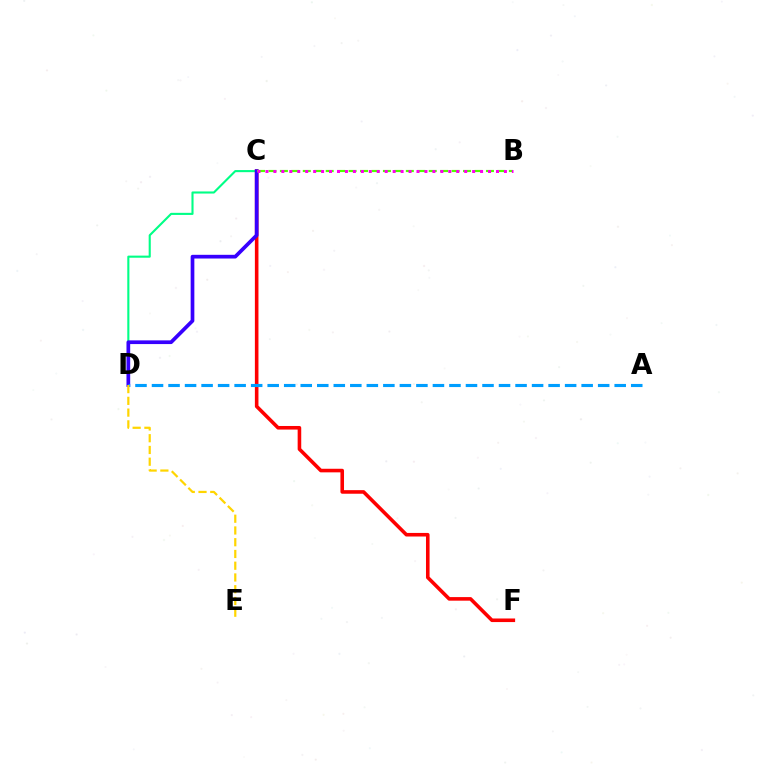{('C', 'D'): [{'color': '#00ff86', 'line_style': 'solid', 'thickness': 1.52}, {'color': '#3700ff', 'line_style': 'solid', 'thickness': 2.67}], ('C', 'F'): [{'color': '#ff0000', 'line_style': 'solid', 'thickness': 2.58}], ('A', 'D'): [{'color': '#009eff', 'line_style': 'dashed', 'thickness': 2.24}], ('B', 'C'): [{'color': '#4fff00', 'line_style': 'dashed', 'thickness': 1.56}, {'color': '#ff00ed', 'line_style': 'dotted', 'thickness': 2.16}], ('D', 'E'): [{'color': '#ffd500', 'line_style': 'dashed', 'thickness': 1.6}]}